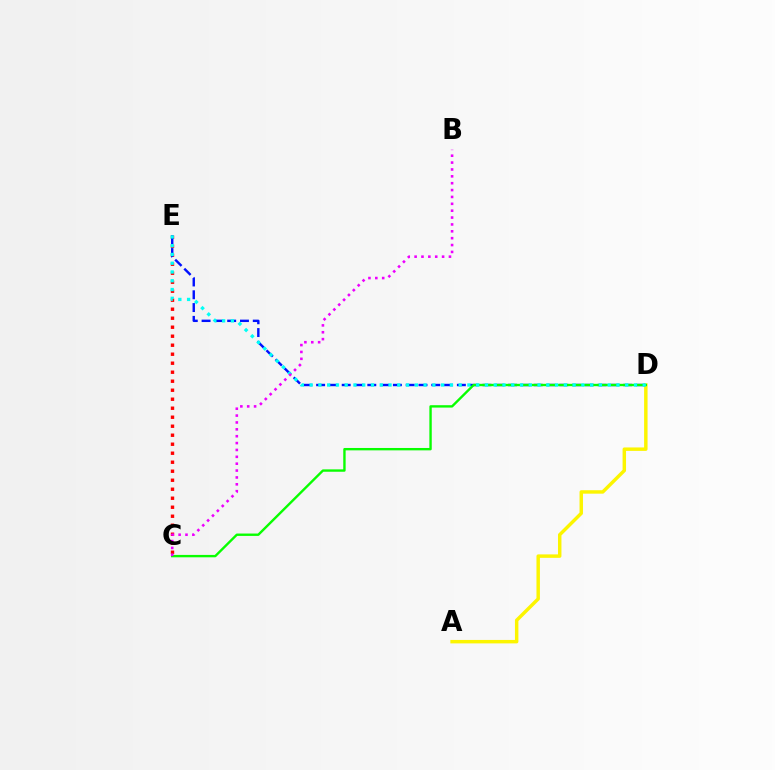{('A', 'D'): [{'color': '#fcf500', 'line_style': 'solid', 'thickness': 2.48}], ('C', 'E'): [{'color': '#ff0000', 'line_style': 'dotted', 'thickness': 2.45}], ('D', 'E'): [{'color': '#0010ff', 'line_style': 'dashed', 'thickness': 1.74}, {'color': '#00fff6', 'line_style': 'dotted', 'thickness': 2.38}], ('C', 'D'): [{'color': '#08ff00', 'line_style': 'solid', 'thickness': 1.71}], ('B', 'C'): [{'color': '#ee00ff', 'line_style': 'dotted', 'thickness': 1.87}]}